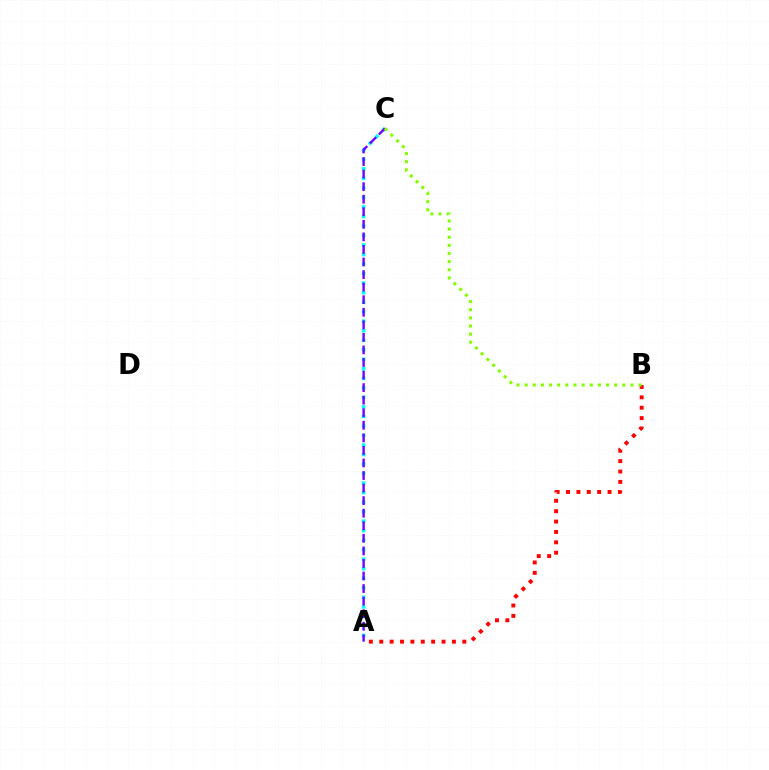{('A', 'B'): [{'color': '#ff0000', 'line_style': 'dotted', 'thickness': 2.82}], ('A', 'C'): [{'color': '#00fff6', 'line_style': 'dotted', 'thickness': 2.59}, {'color': '#7200ff', 'line_style': 'dashed', 'thickness': 1.71}], ('B', 'C'): [{'color': '#84ff00', 'line_style': 'dotted', 'thickness': 2.21}]}